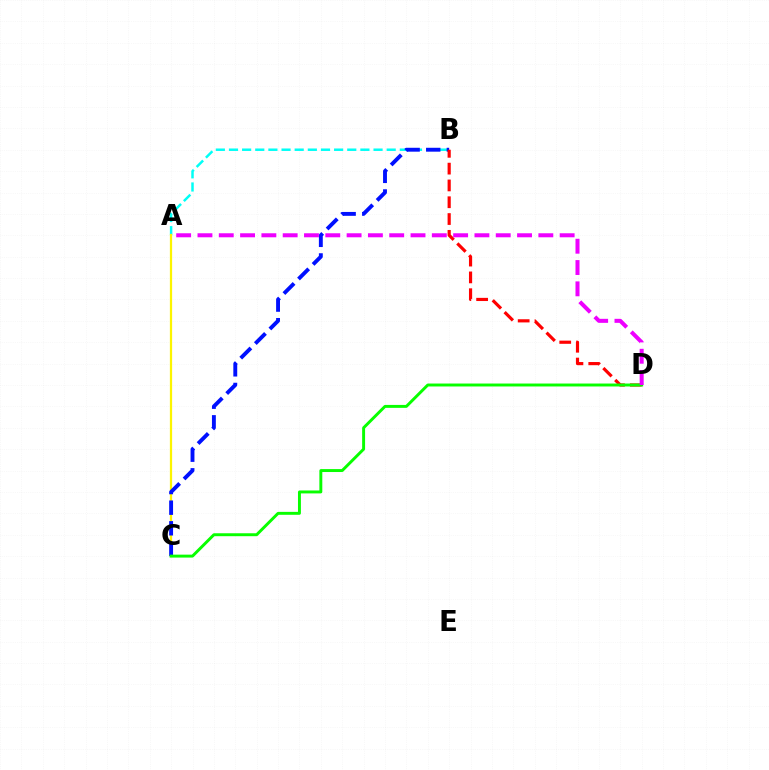{('A', 'B'): [{'color': '#00fff6', 'line_style': 'dashed', 'thickness': 1.79}], ('A', 'C'): [{'color': '#fcf500', 'line_style': 'solid', 'thickness': 1.61}], ('B', 'C'): [{'color': '#0010ff', 'line_style': 'dashed', 'thickness': 2.8}], ('B', 'D'): [{'color': '#ff0000', 'line_style': 'dashed', 'thickness': 2.28}], ('C', 'D'): [{'color': '#08ff00', 'line_style': 'solid', 'thickness': 2.11}], ('A', 'D'): [{'color': '#ee00ff', 'line_style': 'dashed', 'thickness': 2.89}]}